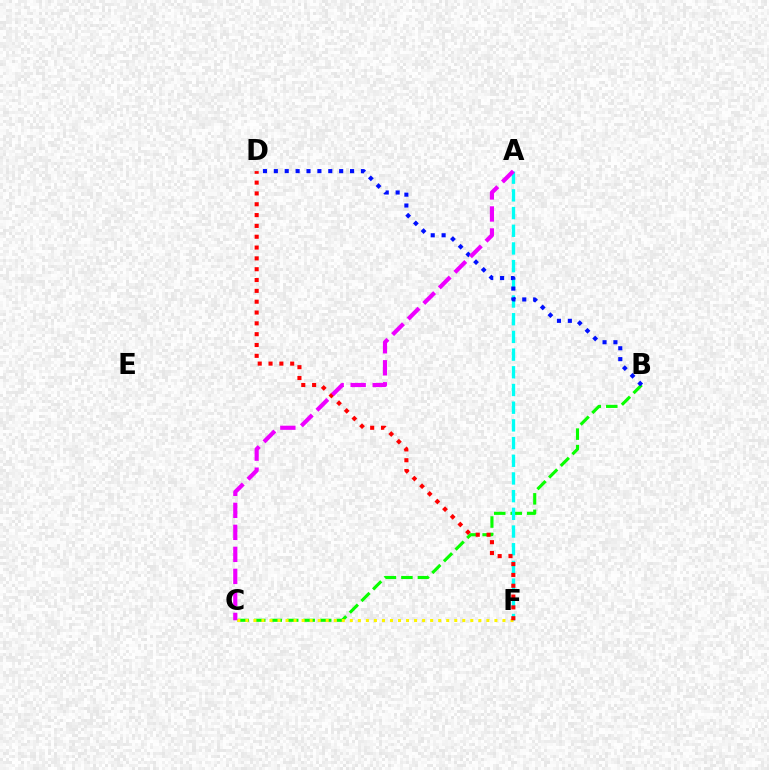{('B', 'C'): [{'color': '#08ff00', 'line_style': 'dashed', 'thickness': 2.24}], ('A', 'F'): [{'color': '#00fff6', 'line_style': 'dashed', 'thickness': 2.4}], ('B', 'D'): [{'color': '#0010ff', 'line_style': 'dotted', 'thickness': 2.96}], ('C', 'F'): [{'color': '#fcf500', 'line_style': 'dotted', 'thickness': 2.18}], ('D', 'F'): [{'color': '#ff0000', 'line_style': 'dotted', 'thickness': 2.94}], ('A', 'C'): [{'color': '#ee00ff', 'line_style': 'dashed', 'thickness': 2.99}]}